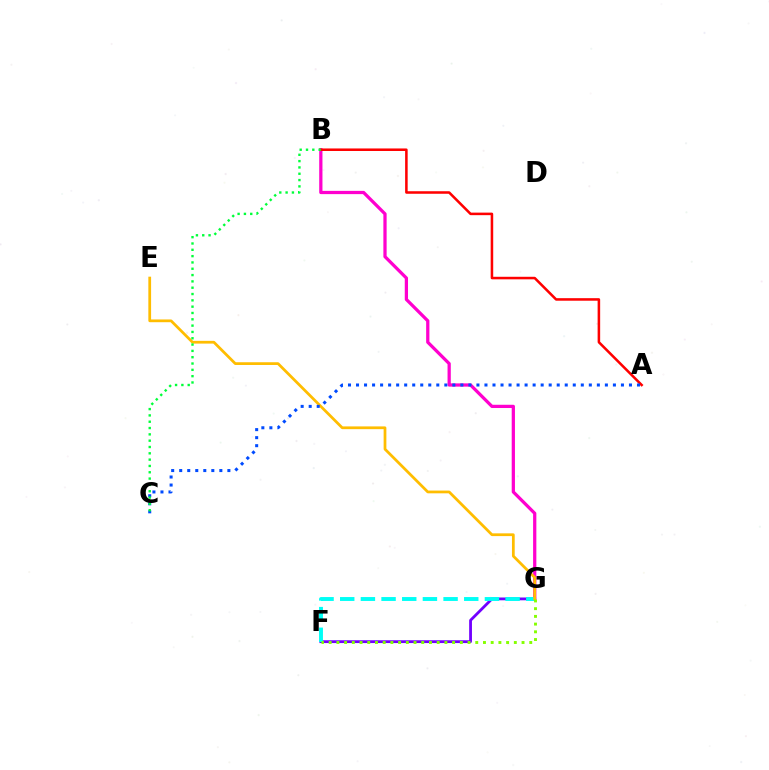{('F', 'G'): [{'color': '#7200ff', 'line_style': 'solid', 'thickness': 2.02}, {'color': '#00fff6', 'line_style': 'dashed', 'thickness': 2.81}, {'color': '#84ff00', 'line_style': 'dotted', 'thickness': 2.1}], ('B', 'G'): [{'color': '#ff00cf', 'line_style': 'solid', 'thickness': 2.34}], ('E', 'G'): [{'color': '#ffbd00', 'line_style': 'solid', 'thickness': 1.98}], ('A', 'B'): [{'color': '#ff0000', 'line_style': 'solid', 'thickness': 1.83}], ('A', 'C'): [{'color': '#004bff', 'line_style': 'dotted', 'thickness': 2.18}], ('B', 'C'): [{'color': '#00ff39', 'line_style': 'dotted', 'thickness': 1.72}]}